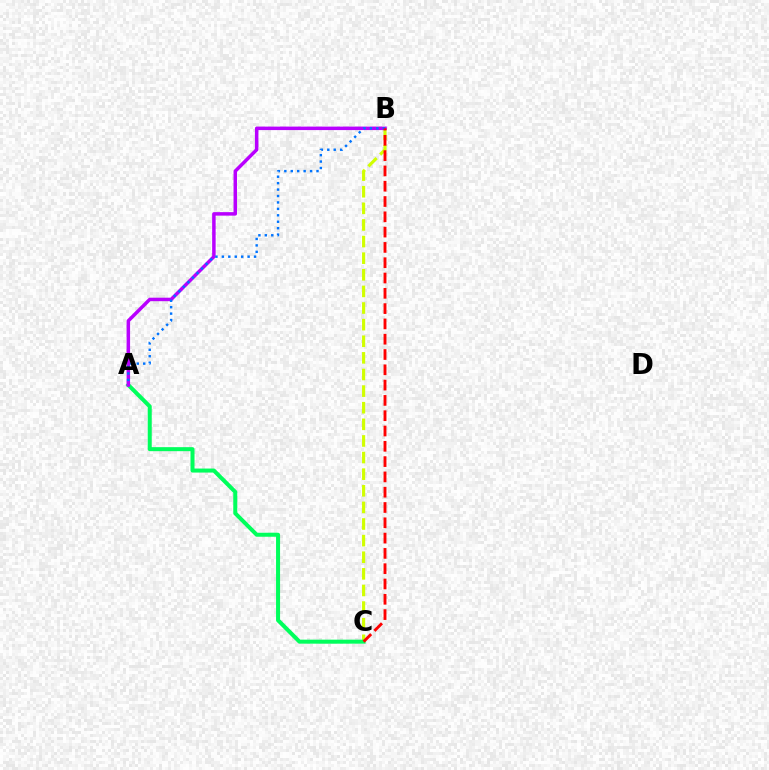{('B', 'C'): [{'color': '#d1ff00', 'line_style': 'dashed', 'thickness': 2.26}, {'color': '#ff0000', 'line_style': 'dashed', 'thickness': 2.08}], ('A', 'C'): [{'color': '#00ff5c', 'line_style': 'solid', 'thickness': 2.9}], ('A', 'B'): [{'color': '#b900ff', 'line_style': 'solid', 'thickness': 2.51}, {'color': '#0074ff', 'line_style': 'dotted', 'thickness': 1.75}]}